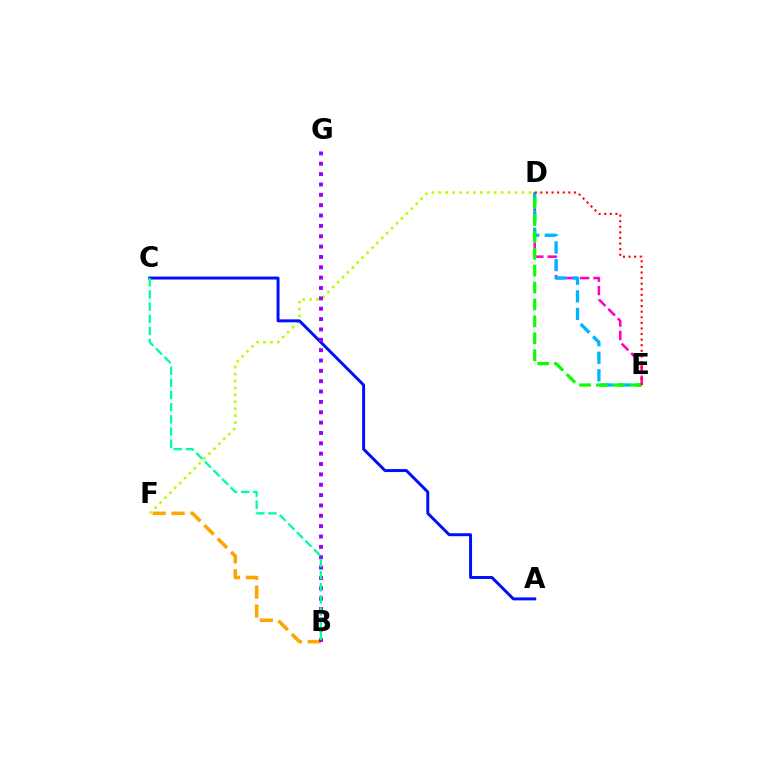{('D', 'F'): [{'color': '#b3ff00', 'line_style': 'dotted', 'thickness': 1.88}], ('D', 'E'): [{'color': '#ff00bd', 'line_style': 'dashed', 'thickness': 1.82}, {'color': '#00b5ff', 'line_style': 'dashed', 'thickness': 2.39}, {'color': '#08ff00', 'line_style': 'dashed', 'thickness': 2.3}, {'color': '#ff0000', 'line_style': 'dotted', 'thickness': 1.52}], ('A', 'C'): [{'color': '#0010ff', 'line_style': 'solid', 'thickness': 2.13}], ('B', 'F'): [{'color': '#ffa500', 'line_style': 'dashed', 'thickness': 2.57}], ('B', 'G'): [{'color': '#9b00ff', 'line_style': 'dotted', 'thickness': 2.81}], ('B', 'C'): [{'color': '#00ff9d', 'line_style': 'dashed', 'thickness': 1.65}]}